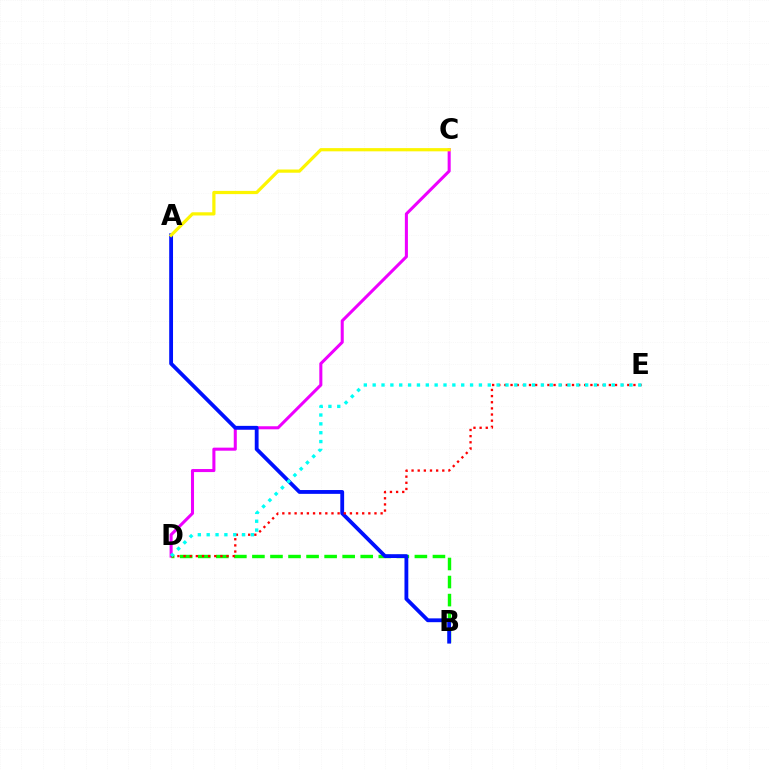{('C', 'D'): [{'color': '#ee00ff', 'line_style': 'solid', 'thickness': 2.19}], ('B', 'D'): [{'color': '#08ff00', 'line_style': 'dashed', 'thickness': 2.45}], ('A', 'B'): [{'color': '#0010ff', 'line_style': 'solid', 'thickness': 2.75}], ('D', 'E'): [{'color': '#ff0000', 'line_style': 'dotted', 'thickness': 1.67}, {'color': '#00fff6', 'line_style': 'dotted', 'thickness': 2.41}], ('A', 'C'): [{'color': '#fcf500', 'line_style': 'solid', 'thickness': 2.31}]}